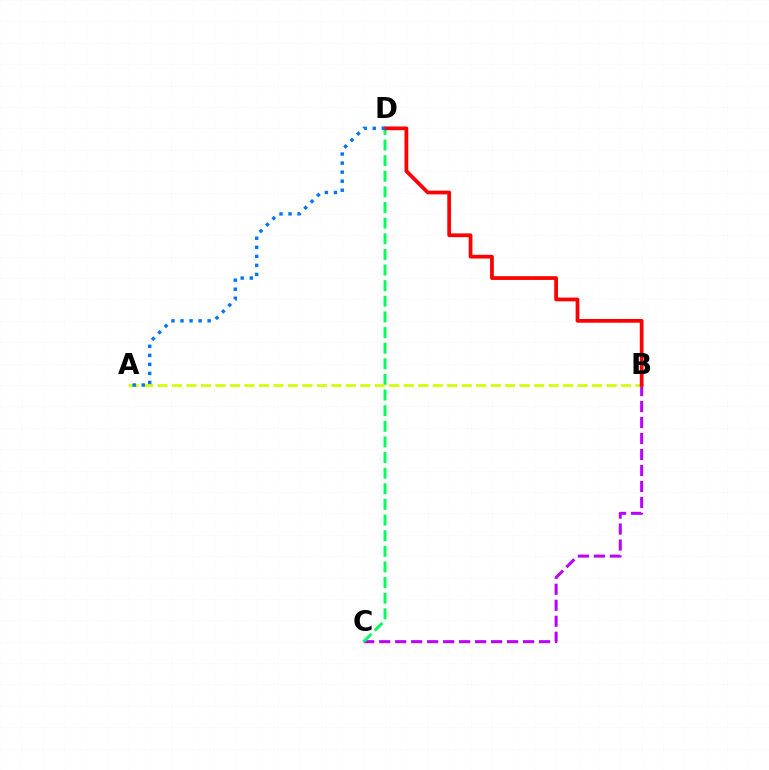{('B', 'C'): [{'color': '#b900ff', 'line_style': 'dashed', 'thickness': 2.17}], ('C', 'D'): [{'color': '#00ff5c', 'line_style': 'dashed', 'thickness': 2.12}], ('A', 'B'): [{'color': '#d1ff00', 'line_style': 'dashed', 'thickness': 1.97}], ('B', 'D'): [{'color': '#ff0000', 'line_style': 'solid', 'thickness': 2.69}], ('A', 'D'): [{'color': '#0074ff', 'line_style': 'dotted', 'thickness': 2.46}]}